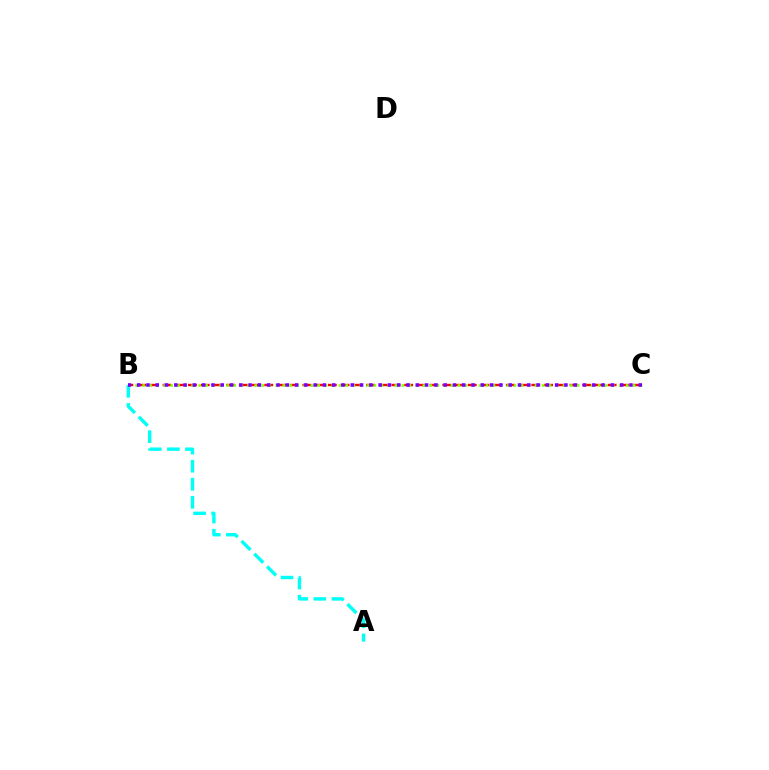{('B', 'C'): [{'color': '#ff0000', 'line_style': 'dashed', 'thickness': 1.73}, {'color': '#84ff00', 'line_style': 'dotted', 'thickness': 1.9}, {'color': '#7200ff', 'line_style': 'dotted', 'thickness': 2.52}], ('A', 'B'): [{'color': '#00fff6', 'line_style': 'dashed', 'thickness': 2.46}]}